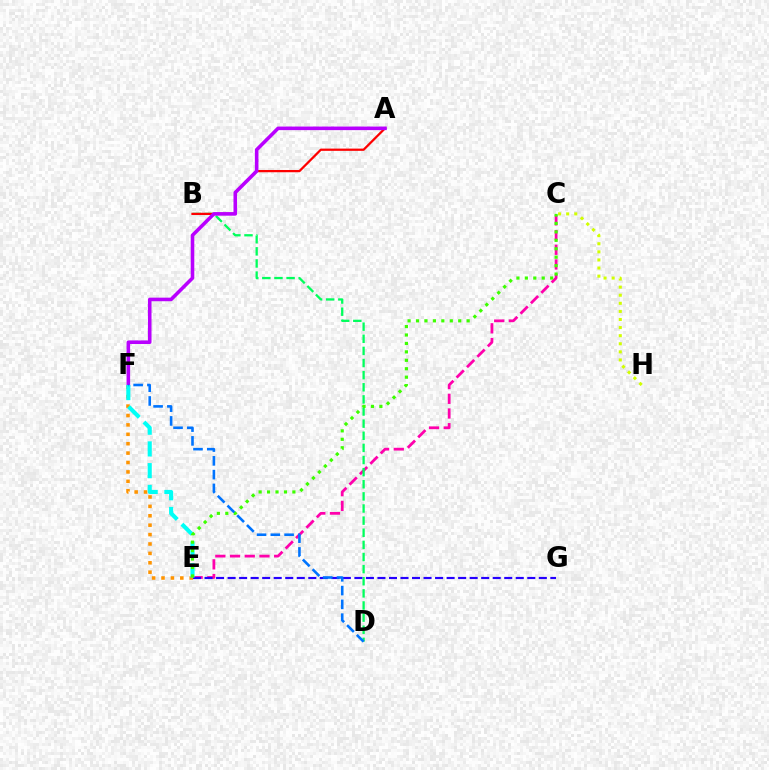{('C', 'E'): [{'color': '#ff00ac', 'line_style': 'dashed', 'thickness': 2.0}, {'color': '#3dff00', 'line_style': 'dotted', 'thickness': 2.29}], ('B', 'D'): [{'color': '#00ff5c', 'line_style': 'dashed', 'thickness': 1.65}], ('E', 'G'): [{'color': '#2500ff', 'line_style': 'dashed', 'thickness': 1.57}], ('A', 'B'): [{'color': '#ff0000', 'line_style': 'solid', 'thickness': 1.62}], ('A', 'F'): [{'color': '#b900ff', 'line_style': 'solid', 'thickness': 2.57}], ('E', 'F'): [{'color': '#ff9400', 'line_style': 'dotted', 'thickness': 2.56}, {'color': '#00fff6', 'line_style': 'dashed', 'thickness': 2.95}], ('C', 'H'): [{'color': '#d1ff00', 'line_style': 'dotted', 'thickness': 2.2}], ('D', 'F'): [{'color': '#0074ff', 'line_style': 'dashed', 'thickness': 1.87}]}